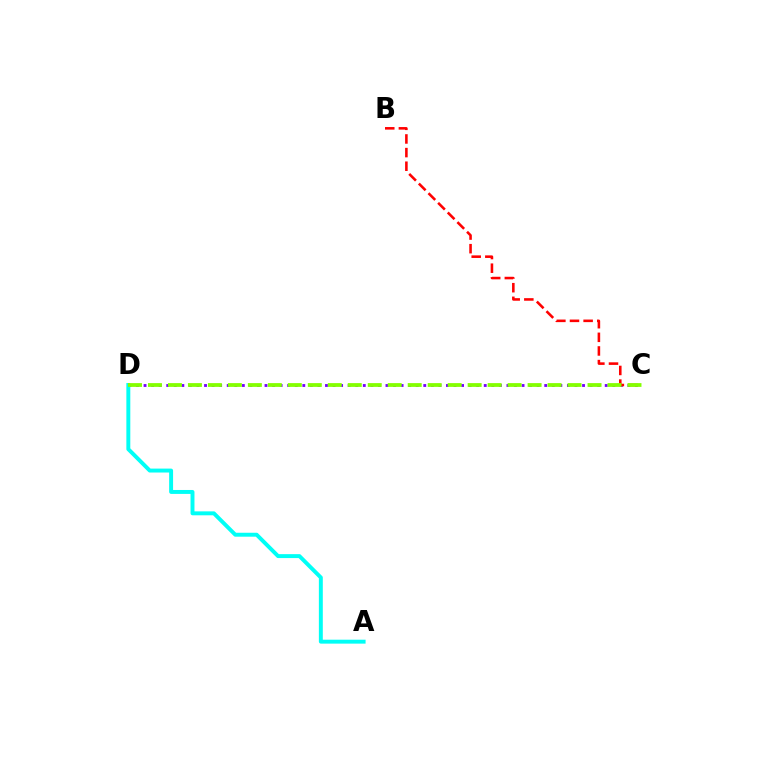{('C', 'D'): [{'color': '#7200ff', 'line_style': 'dotted', 'thickness': 2.05}, {'color': '#84ff00', 'line_style': 'dashed', 'thickness': 2.71}], ('B', 'C'): [{'color': '#ff0000', 'line_style': 'dashed', 'thickness': 1.85}], ('A', 'D'): [{'color': '#00fff6', 'line_style': 'solid', 'thickness': 2.83}]}